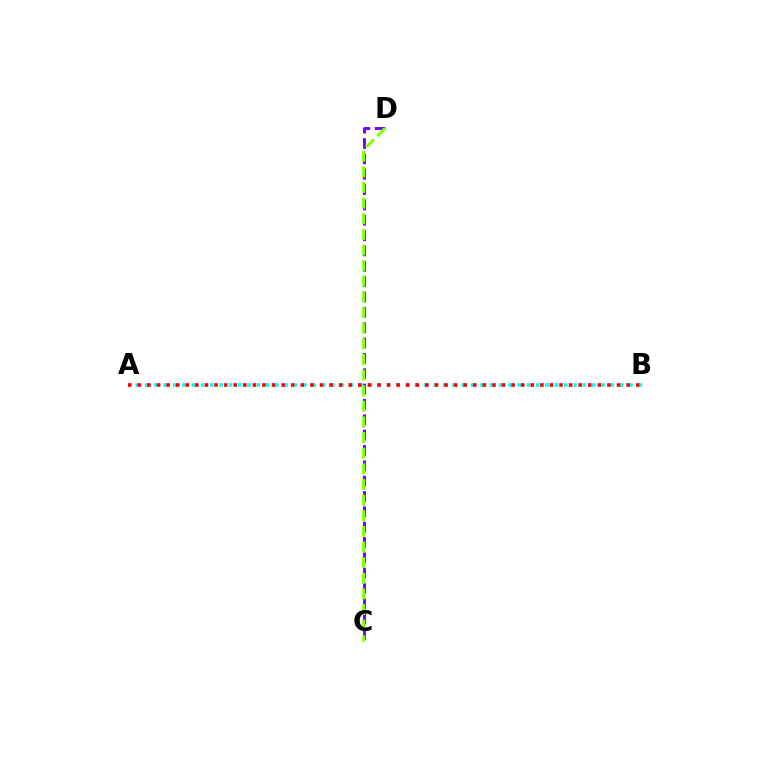{('C', 'D'): [{'color': '#7200ff', 'line_style': 'dashed', 'thickness': 2.08}, {'color': '#84ff00', 'line_style': 'dashed', 'thickness': 2.12}], ('A', 'B'): [{'color': '#00fff6', 'line_style': 'dotted', 'thickness': 2.53}, {'color': '#ff0000', 'line_style': 'dotted', 'thickness': 2.6}]}